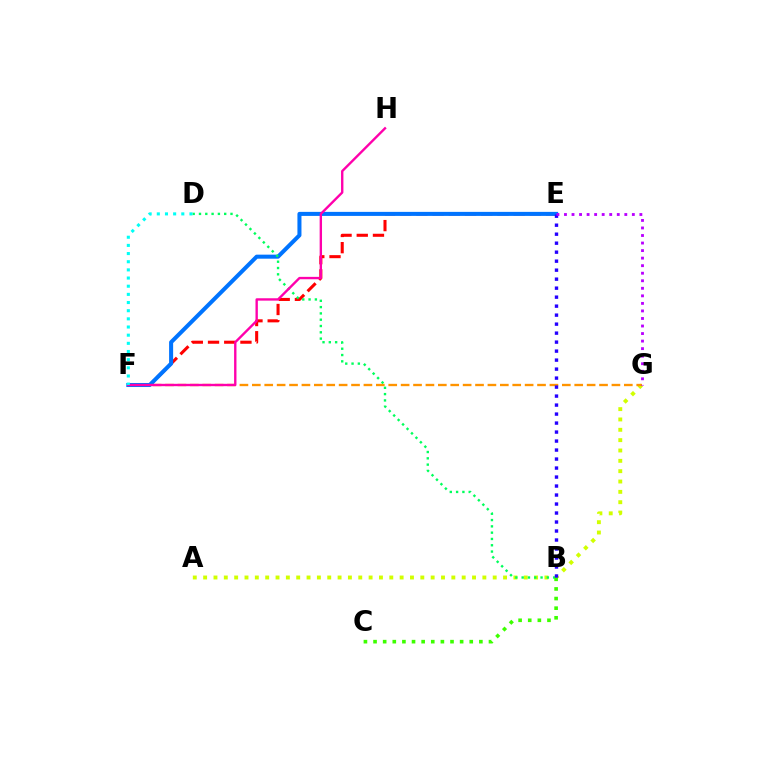{('E', 'F'): [{'color': '#ff0000', 'line_style': 'dashed', 'thickness': 2.2}, {'color': '#0074ff', 'line_style': 'solid', 'thickness': 2.9}], ('A', 'G'): [{'color': '#d1ff00', 'line_style': 'dotted', 'thickness': 2.81}], ('F', 'G'): [{'color': '#ff9400', 'line_style': 'dashed', 'thickness': 1.68}], ('B', 'D'): [{'color': '#00ff5c', 'line_style': 'dotted', 'thickness': 1.71}], ('F', 'H'): [{'color': '#ff00ac', 'line_style': 'solid', 'thickness': 1.71}], ('D', 'F'): [{'color': '#00fff6', 'line_style': 'dotted', 'thickness': 2.22}], ('B', 'C'): [{'color': '#3dff00', 'line_style': 'dotted', 'thickness': 2.61}], ('B', 'E'): [{'color': '#2500ff', 'line_style': 'dotted', 'thickness': 2.44}], ('E', 'G'): [{'color': '#b900ff', 'line_style': 'dotted', 'thickness': 2.05}]}